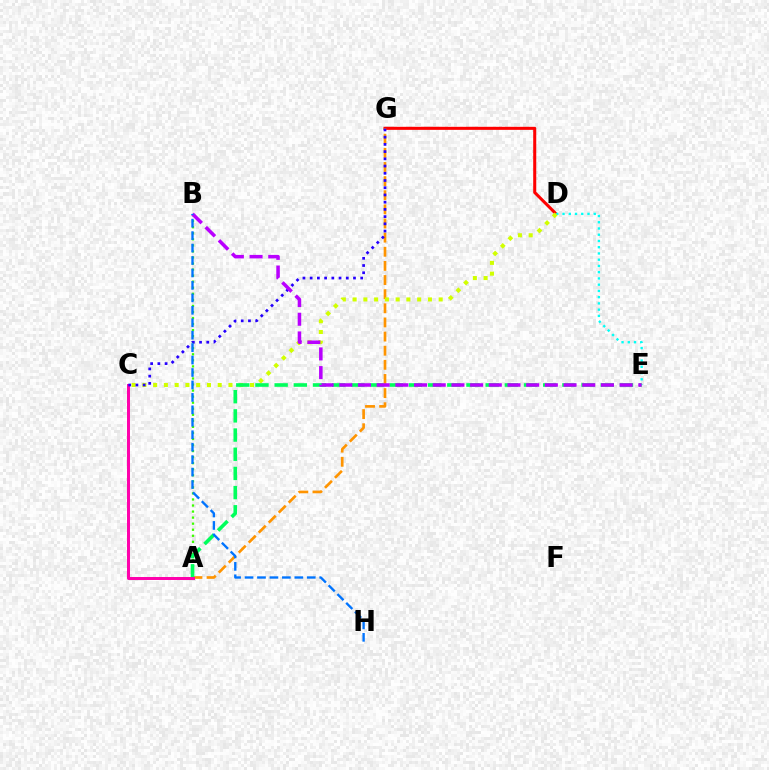{('D', 'G'): [{'color': '#ff0000', 'line_style': 'solid', 'thickness': 2.2}], ('A', 'B'): [{'color': '#3dff00', 'line_style': 'dotted', 'thickness': 1.64}], ('D', 'E'): [{'color': '#00fff6', 'line_style': 'dotted', 'thickness': 1.7}], ('A', 'G'): [{'color': '#ff9400', 'line_style': 'dashed', 'thickness': 1.92}], ('C', 'D'): [{'color': '#d1ff00', 'line_style': 'dotted', 'thickness': 2.92}], ('A', 'E'): [{'color': '#00ff5c', 'line_style': 'dashed', 'thickness': 2.61}], ('A', 'C'): [{'color': '#ff00ac', 'line_style': 'solid', 'thickness': 2.15}], ('C', 'G'): [{'color': '#2500ff', 'line_style': 'dotted', 'thickness': 1.96}], ('B', 'E'): [{'color': '#b900ff', 'line_style': 'dashed', 'thickness': 2.54}], ('B', 'H'): [{'color': '#0074ff', 'line_style': 'dashed', 'thickness': 1.69}]}